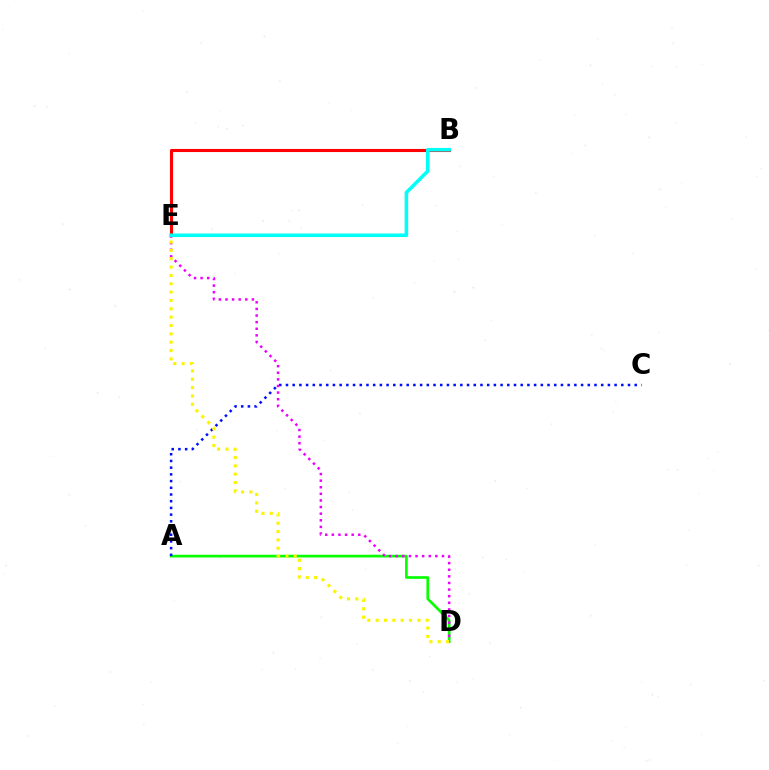{('B', 'E'): [{'color': '#ff0000', 'line_style': 'solid', 'thickness': 2.23}, {'color': '#00fff6', 'line_style': 'solid', 'thickness': 2.56}], ('A', 'D'): [{'color': '#08ff00', 'line_style': 'solid', 'thickness': 1.94}], ('D', 'E'): [{'color': '#ee00ff', 'line_style': 'dotted', 'thickness': 1.8}, {'color': '#fcf500', 'line_style': 'dotted', 'thickness': 2.27}], ('A', 'C'): [{'color': '#0010ff', 'line_style': 'dotted', 'thickness': 1.82}]}